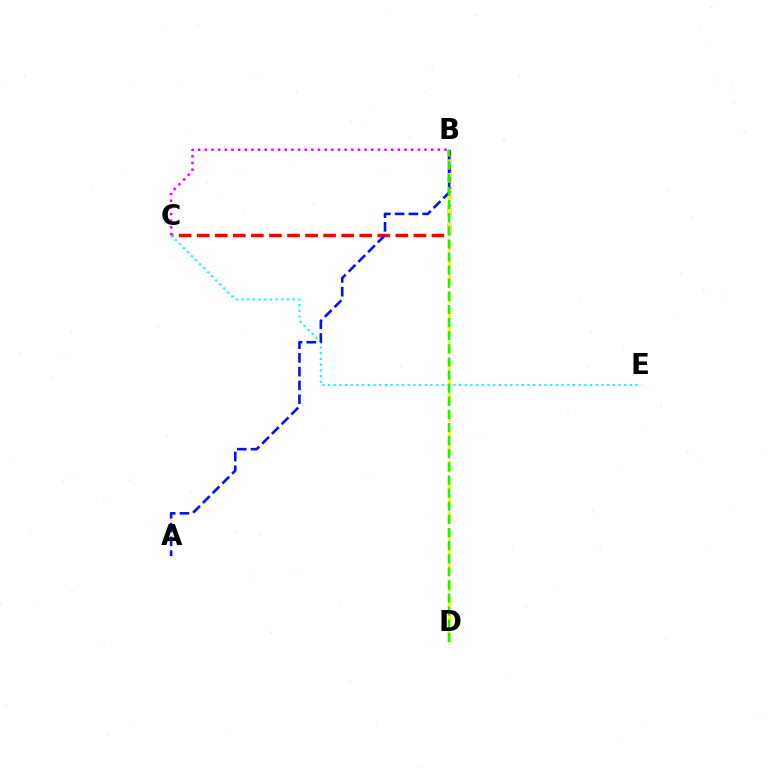{('B', 'C'): [{'color': '#ff0000', 'line_style': 'dashed', 'thickness': 2.45}, {'color': '#ee00ff', 'line_style': 'dotted', 'thickness': 1.81}], ('C', 'E'): [{'color': '#00fff6', 'line_style': 'dotted', 'thickness': 1.55}], ('B', 'D'): [{'color': '#fcf500', 'line_style': 'dashed', 'thickness': 2.31}, {'color': '#08ff00', 'line_style': 'dashed', 'thickness': 1.78}], ('A', 'B'): [{'color': '#0010ff', 'line_style': 'dashed', 'thickness': 1.87}]}